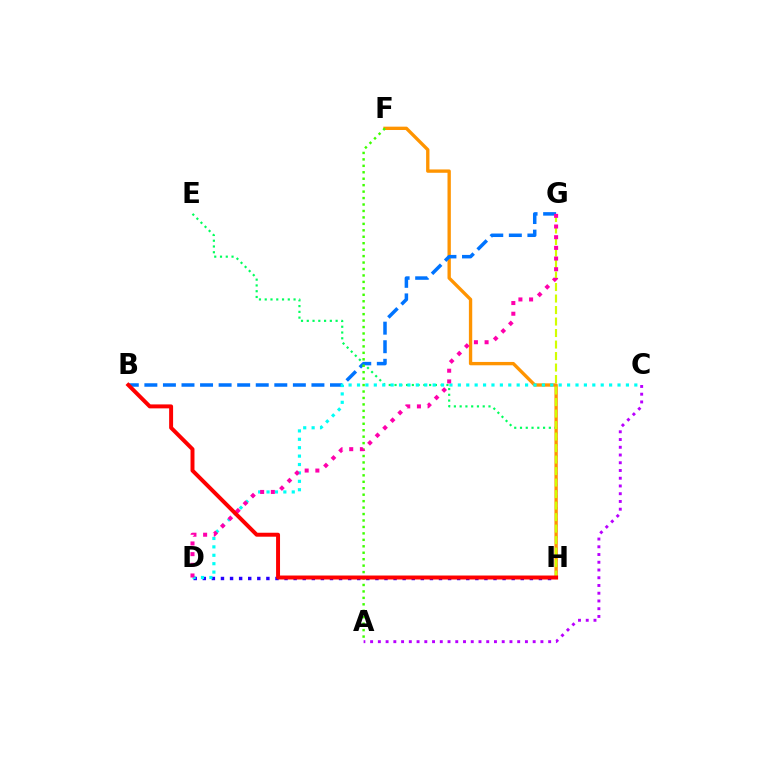{('E', 'H'): [{'color': '#00ff5c', 'line_style': 'dotted', 'thickness': 1.57}], ('A', 'C'): [{'color': '#b900ff', 'line_style': 'dotted', 'thickness': 2.1}], ('F', 'H'): [{'color': '#ff9400', 'line_style': 'solid', 'thickness': 2.41}], ('D', 'H'): [{'color': '#2500ff', 'line_style': 'dotted', 'thickness': 2.47}], ('B', 'G'): [{'color': '#0074ff', 'line_style': 'dashed', 'thickness': 2.52}], ('G', 'H'): [{'color': '#d1ff00', 'line_style': 'dashed', 'thickness': 1.56}], ('A', 'F'): [{'color': '#3dff00', 'line_style': 'dotted', 'thickness': 1.75}], ('C', 'D'): [{'color': '#00fff6', 'line_style': 'dotted', 'thickness': 2.28}], ('D', 'G'): [{'color': '#ff00ac', 'line_style': 'dotted', 'thickness': 2.9}], ('B', 'H'): [{'color': '#ff0000', 'line_style': 'solid', 'thickness': 2.85}]}